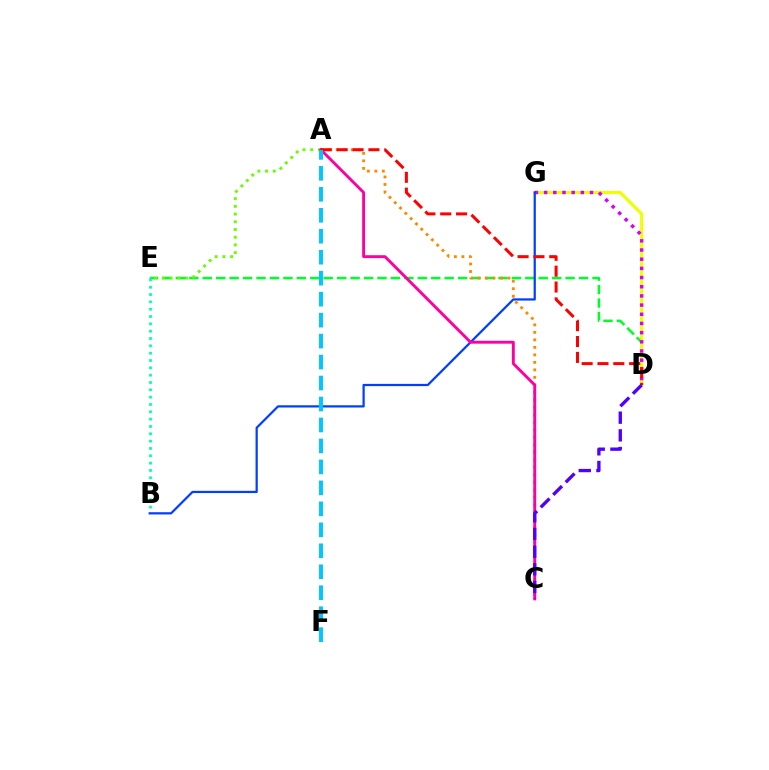{('D', 'E'): [{'color': '#00ff27', 'line_style': 'dashed', 'thickness': 1.83}], ('B', 'E'): [{'color': '#00ffaf', 'line_style': 'dotted', 'thickness': 1.99}], ('D', 'G'): [{'color': '#eeff00', 'line_style': 'solid', 'thickness': 2.24}, {'color': '#d600ff', 'line_style': 'dotted', 'thickness': 2.49}], ('B', 'G'): [{'color': '#003fff', 'line_style': 'solid', 'thickness': 1.61}], ('A', 'E'): [{'color': '#66ff00', 'line_style': 'dotted', 'thickness': 2.1}], ('A', 'C'): [{'color': '#ff8800', 'line_style': 'dotted', 'thickness': 2.04}, {'color': '#ff00a0', 'line_style': 'solid', 'thickness': 2.08}], ('A', 'D'): [{'color': '#ff0000', 'line_style': 'dashed', 'thickness': 2.15}], ('A', 'F'): [{'color': '#00c7ff', 'line_style': 'dashed', 'thickness': 2.85}], ('C', 'D'): [{'color': '#4f00ff', 'line_style': 'dashed', 'thickness': 2.4}]}